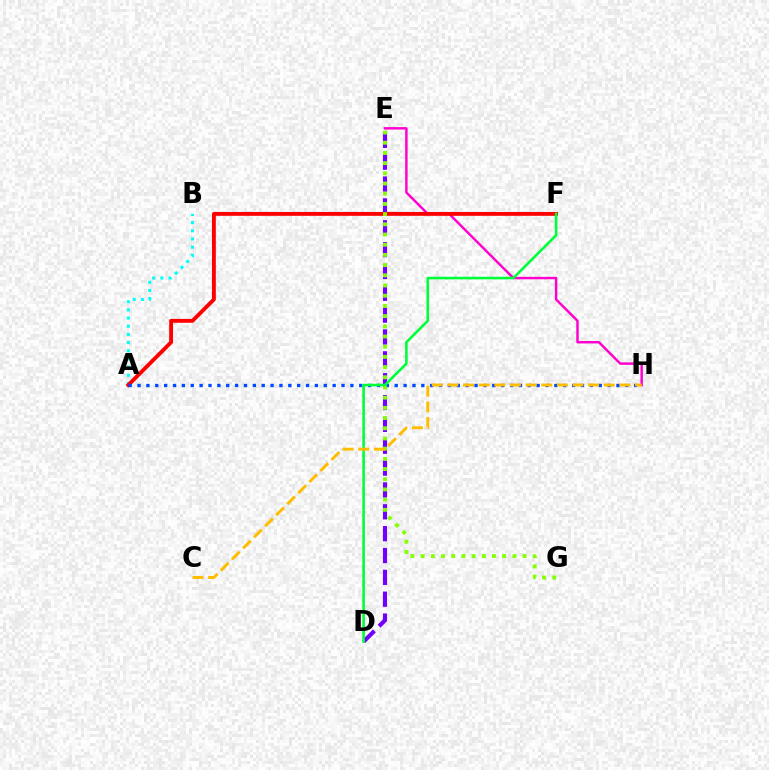{('E', 'H'): [{'color': '#ff00cf', 'line_style': 'solid', 'thickness': 1.77}], ('D', 'E'): [{'color': '#7200ff', 'line_style': 'dashed', 'thickness': 2.97}], ('A', 'B'): [{'color': '#00fff6', 'line_style': 'dotted', 'thickness': 2.22}], ('A', 'F'): [{'color': '#ff0000', 'line_style': 'solid', 'thickness': 2.78}], ('A', 'H'): [{'color': '#004bff', 'line_style': 'dotted', 'thickness': 2.41}], ('E', 'G'): [{'color': '#84ff00', 'line_style': 'dotted', 'thickness': 2.77}], ('D', 'F'): [{'color': '#00ff39', 'line_style': 'solid', 'thickness': 1.87}], ('C', 'H'): [{'color': '#ffbd00', 'line_style': 'dashed', 'thickness': 2.12}]}